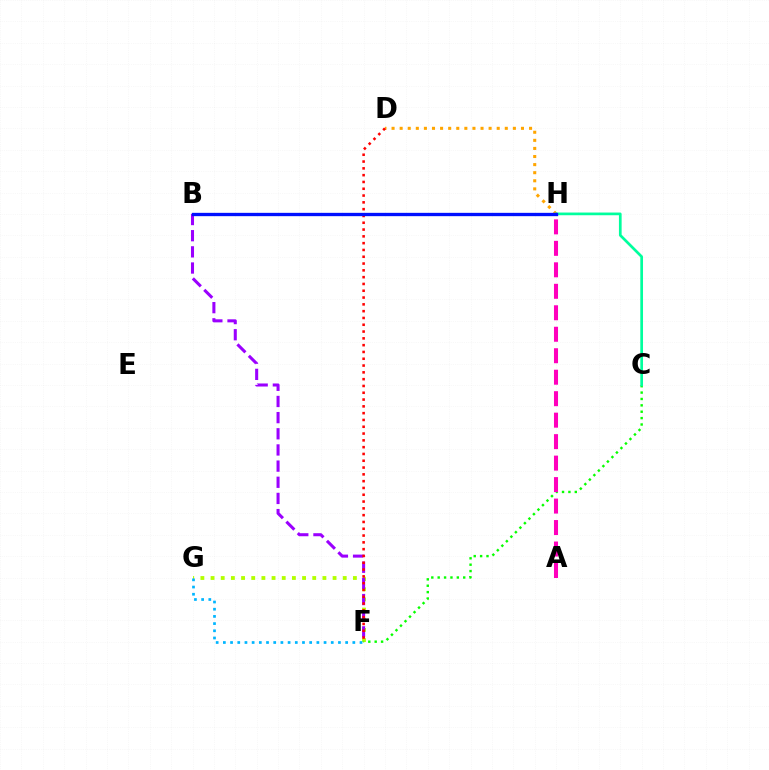{('F', 'G'): [{'color': '#b3ff00', 'line_style': 'dotted', 'thickness': 2.76}, {'color': '#00b5ff', 'line_style': 'dotted', 'thickness': 1.95}], ('D', 'H'): [{'color': '#ffa500', 'line_style': 'dotted', 'thickness': 2.2}], ('B', 'F'): [{'color': '#9b00ff', 'line_style': 'dashed', 'thickness': 2.2}], ('D', 'F'): [{'color': '#ff0000', 'line_style': 'dotted', 'thickness': 1.85}], ('C', 'F'): [{'color': '#08ff00', 'line_style': 'dotted', 'thickness': 1.73}], ('A', 'H'): [{'color': '#ff00bd', 'line_style': 'dashed', 'thickness': 2.92}], ('C', 'H'): [{'color': '#00ff9d', 'line_style': 'solid', 'thickness': 1.94}], ('B', 'H'): [{'color': '#0010ff', 'line_style': 'solid', 'thickness': 2.39}]}